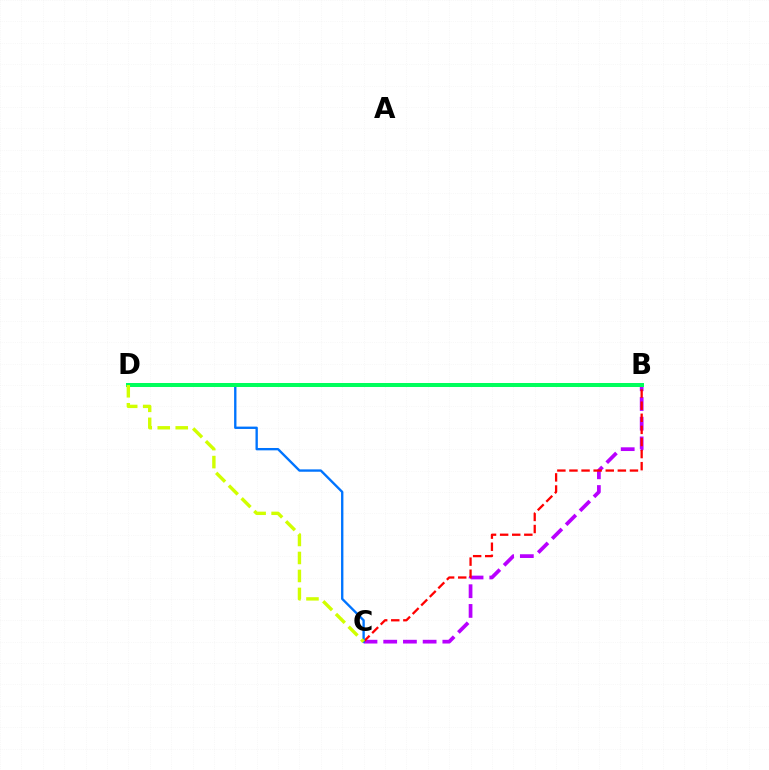{('B', 'C'): [{'color': '#b900ff', 'line_style': 'dashed', 'thickness': 2.68}, {'color': '#ff0000', 'line_style': 'dashed', 'thickness': 1.64}], ('C', 'D'): [{'color': '#0074ff', 'line_style': 'solid', 'thickness': 1.7}, {'color': '#d1ff00', 'line_style': 'dashed', 'thickness': 2.44}], ('B', 'D'): [{'color': '#00ff5c', 'line_style': 'solid', 'thickness': 2.89}]}